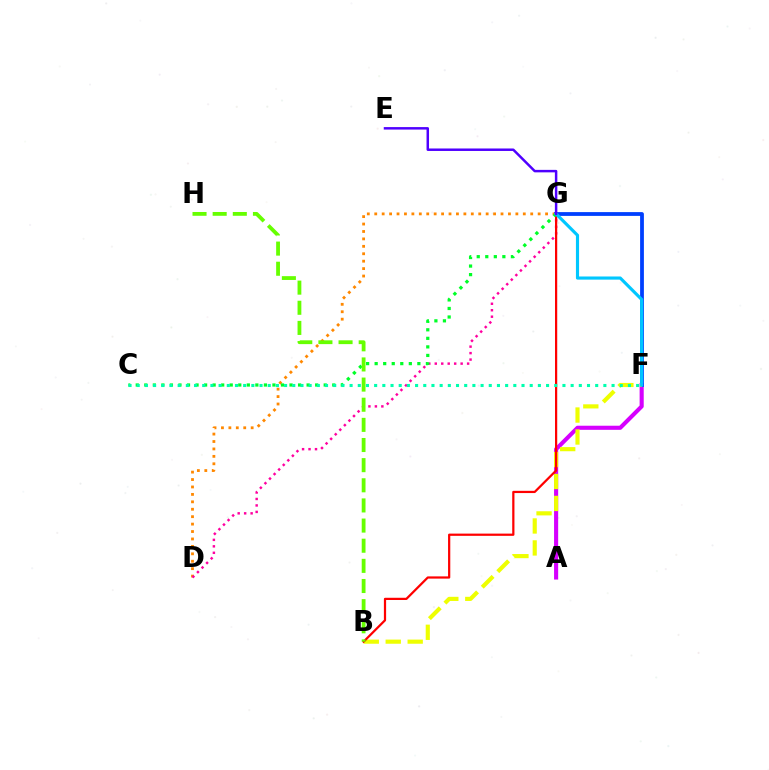{('D', 'G'): [{'color': '#ff8800', 'line_style': 'dotted', 'thickness': 2.02}, {'color': '#ff00a0', 'line_style': 'dotted', 'thickness': 1.76}], ('A', 'F'): [{'color': '#d600ff', 'line_style': 'solid', 'thickness': 2.95}], ('F', 'G'): [{'color': '#003fff', 'line_style': 'solid', 'thickness': 2.73}, {'color': '#00c7ff', 'line_style': 'solid', 'thickness': 2.26}], ('B', 'F'): [{'color': '#eeff00', 'line_style': 'dashed', 'thickness': 2.98}], ('B', 'G'): [{'color': '#ff0000', 'line_style': 'solid', 'thickness': 1.61}], ('C', 'G'): [{'color': '#00ff27', 'line_style': 'dotted', 'thickness': 2.32}], ('C', 'F'): [{'color': '#00ffaf', 'line_style': 'dotted', 'thickness': 2.22}], ('B', 'H'): [{'color': '#66ff00', 'line_style': 'dashed', 'thickness': 2.74}], ('E', 'G'): [{'color': '#4f00ff', 'line_style': 'solid', 'thickness': 1.79}]}